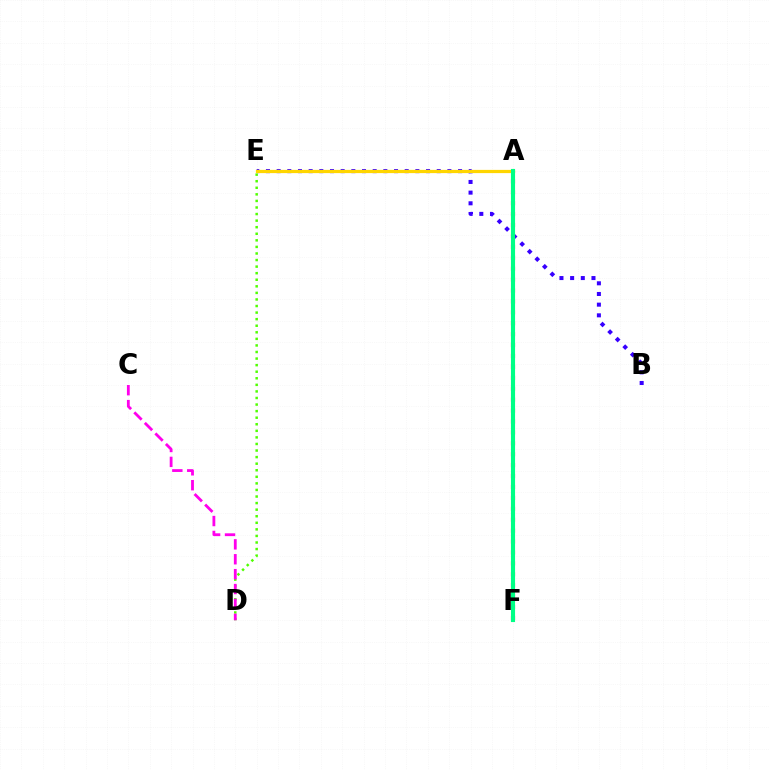{('A', 'F'): [{'color': '#009eff', 'line_style': 'dashed', 'thickness': 2.86}, {'color': '#ff0000', 'line_style': 'dotted', 'thickness': 2.97}, {'color': '#00ff86', 'line_style': 'solid', 'thickness': 2.96}], ('B', 'E'): [{'color': '#3700ff', 'line_style': 'dotted', 'thickness': 2.9}], ('D', 'E'): [{'color': '#4fff00', 'line_style': 'dotted', 'thickness': 1.78}], ('A', 'E'): [{'color': '#ffd500', 'line_style': 'solid', 'thickness': 2.32}], ('C', 'D'): [{'color': '#ff00ed', 'line_style': 'dashed', 'thickness': 2.02}]}